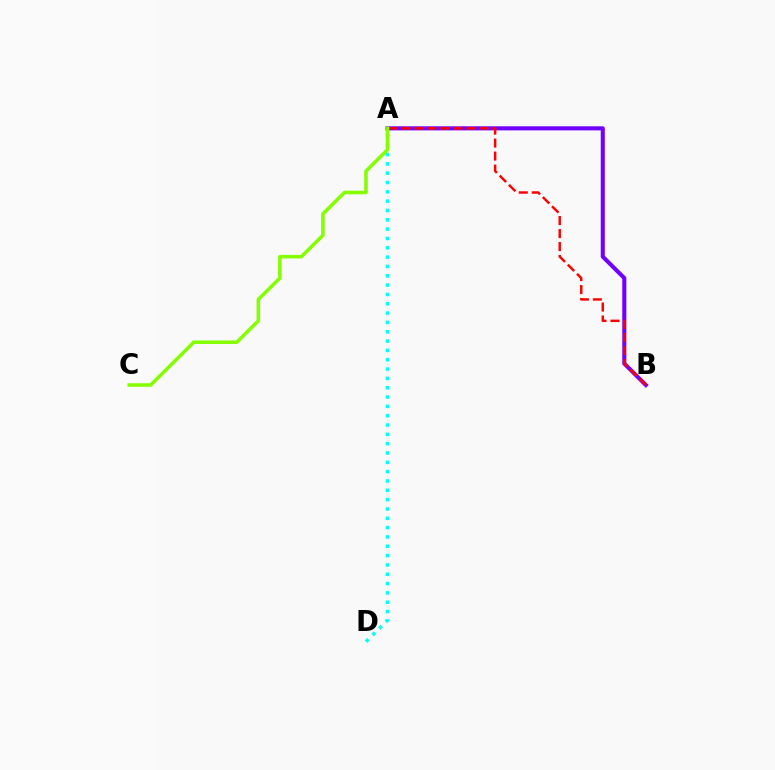{('A', 'B'): [{'color': '#7200ff', 'line_style': 'solid', 'thickness': 2.94}, {'color': '#ff0000', 'line_style': 'dashed', 'thickness': 1.76}], ('A', 'D'): [{'color': '#00fff6', 'line_style': 'dotted', 'thickness': 2.53}], ('A', 'C'): [{'color': '#84ff00', 'line_style': 'solid', 'thickness': 2.55}]}